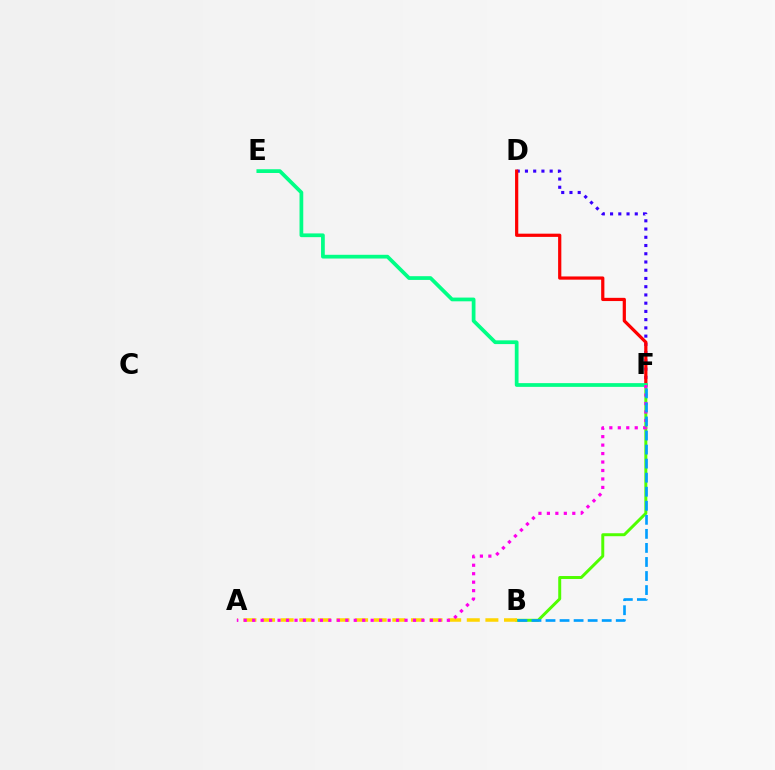{('D', 'F'): [{'color': '#3700ff', 'line_style': 'dotted', 'thickness': 2.24}, {'color': '#ff0000', 'line_style': 'solid', 'thickness': 2.31}], ('B', 'F'): [{'color': '#4fff00', 'line_style': 'solid', 'thickness': 2.13}, {'color': '#009eff', 'line_style': 'dashed', 'thickness': 1.91}], ('A', 'B'): [{'color': '#ffd500', 'line_style': 'dashed', 'thickness': 2.53}], ('E', 'F'): [{'color': '#00ff86', 'line_style': 'solid', 'thickness': 2.69}], ('A', 'F'): [{'color': '#ff00ed', 'line_style': 'dotted', 'thickness': 2.3}]}